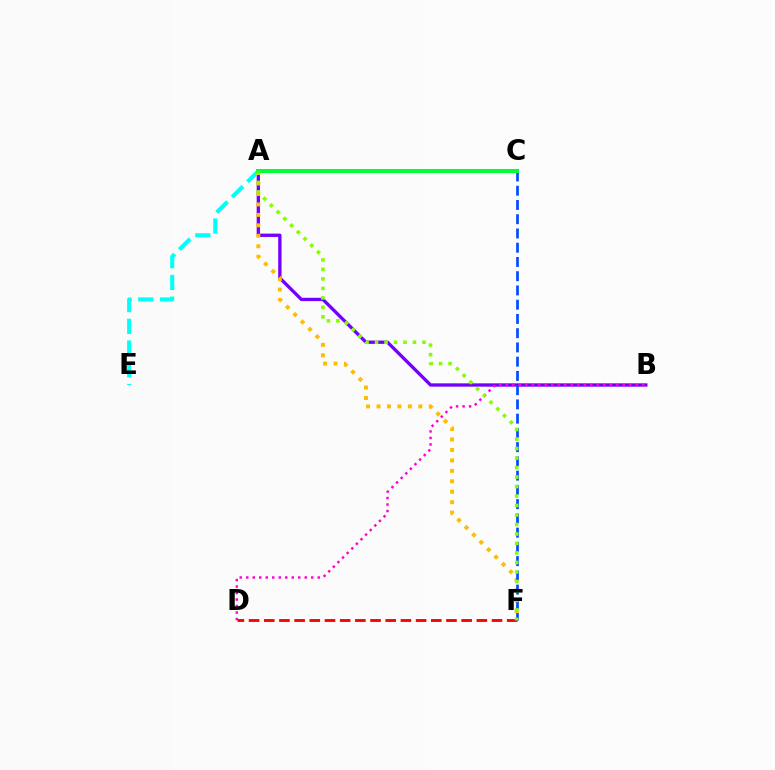{('A', 'B'): [{'color': '#7200ff', 'line_style': 'solid', 'thickness': 2.39}], ('A', 'E'): [{'color': '#00fff6', 'line_style': 'dashed', 'thickness': 2.95}], ('D', 'F'): [{'color': '#ff0000', 'line_style': 'dashed', 'thickness': 2.06}], ('A', 'F'): [{'color': '#ffbd00', 'line_style': 'dotted', 'thickness': 2.84}, {'color': '#84ff00', 'line_style': 'dotted', 'thickness': 2.58}], ('C', 'F'): [{'color': '#004bff', 'line_style': 'dashed', 'thickness': 1.94}], ('B', 'D'): [{'color': '#ff00cf', 'line_style': 'dotted', 'thickness': 1.77}], ('A', 'C'): [{'color': '#00ff39', 'line_style': 'solid', 'thickness': 2.9}]}